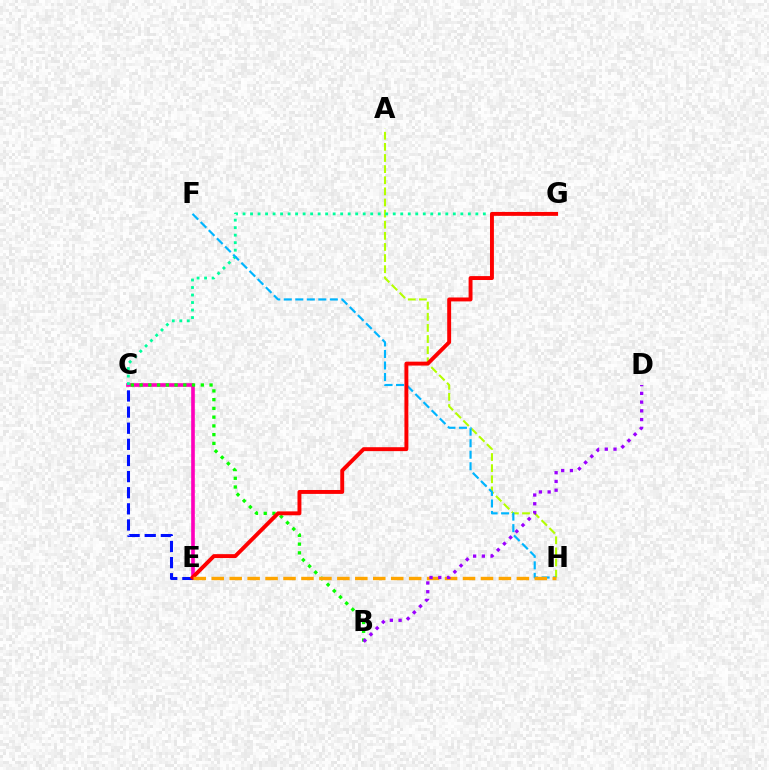{('C', 'E'): [{'color': '#ff00bd', 'line_style': 'solid', 'thickness': 2.62}, {'color': '#0010ff', 'line_style': 'dashed', 'thickness': 2.19}], ('A', 'H'): [{'color': '#b3ff00', 'line_style': 'dashed', 'thickness': 1.51}], ('B', 'C'): [{'color': '#08ff00', 'line_style': 'dotted', 'thickness': 2.38}], ('C', 'G'): [{'color': '#00ff9d', 'line_style': 'dotted', 'thickness': 2.04}], ('F', 'H'): [{'color': '#00b5ff', 'line_style': 'dashed', 'thickness': 1.56}], ('E', 'G'): [{'color': '#ff0000', 'line_style': 'solid', 'thickness': 2.82}], ('E', 'H'): [{'color': '#ffa500', 'line_style': 'dashed', 'thickness': 2.44}], ('B', 'D'): [{'color': '#9b00ff', 'line_style': 'dotted', 'thickness': 2.37}]}